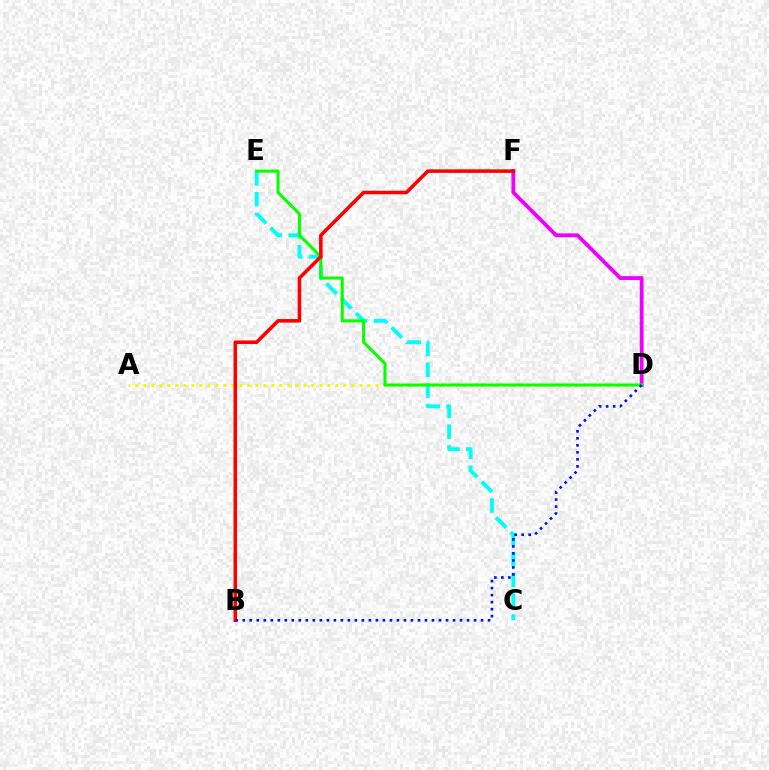{('C', 'E'): [{'color': '#00fff6', 'line_style': 'dashed', 'thickness': 2.83}], ('D', 'F'): [{'color': '#ee00ff', 'line_style': 'solid', 'thickness': 2.76}], ('A', 'D'): [{'color': '#fcf500', 'line_style': 'dotted', 'thickness': 2.17}], ('D', 'E'): [{'color': '#08ff00', 'line_style': 'solid', 'thickness': 2.19}], ('B', 'F'): [{'color': '#ff0000', 'line_style': 'solid', 'thickness': 2.55}], ('B', 'D'): [{'color': '#0010ff', 'line_style': 'dotted', 'thickness': 1.9}]}